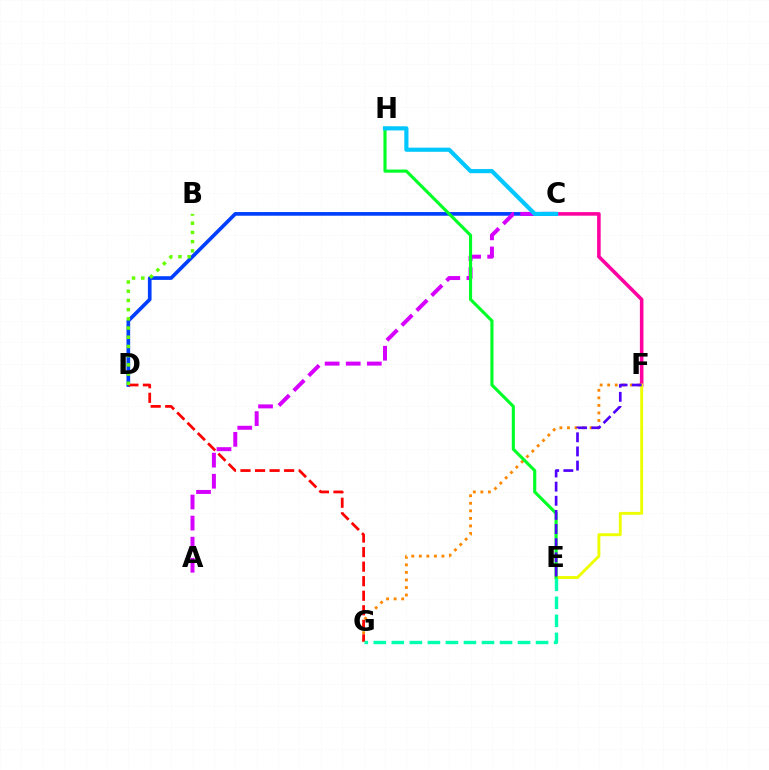{('F', 'G'): [{'color': '#ff8800', 'line_style': 'dotted', 'thickness': 2.05}], ('C', 'D'): [{'color': '#003fff', 'line_style': 'solid', 'thickness': 2.64}], ('C', 'F'): [{'color': '#ff00a0', 'line_style': 'solid', 'thickness': 2.57}], ('A', 'C'): [{'color': '#d600ff', 'line_style': 'dashed', 'thickness': 2.86}], ('D', 'G'): [{'color': '#ff0000', 'line_style': 'dashed', 'thickness': 1.98}], ('E', 'F'): [{'color': '#eeff00', 'line_style': 'solid', 'thickness': 2.08}, {'color': '#4f00ff', 'line_style': 'dashed', 'thickness': 1.92}], ('E', 'H'): [{'color': '#00ff27', 'line_style': 'solid', 'thickness': 2.25}], ('E', 'G'): [{'color': '#00ffaf', 'line_style': 'dashed', 'thickness': 2.45}], ('C', 'H'): [{'color': '#00c7ff', 'line_style': 'solid', 'thickness': 2.99}], ('B', 'D'): [{'color': '#66ff00', 'line_style': 'dotted', 'thickness': 2.5}]}